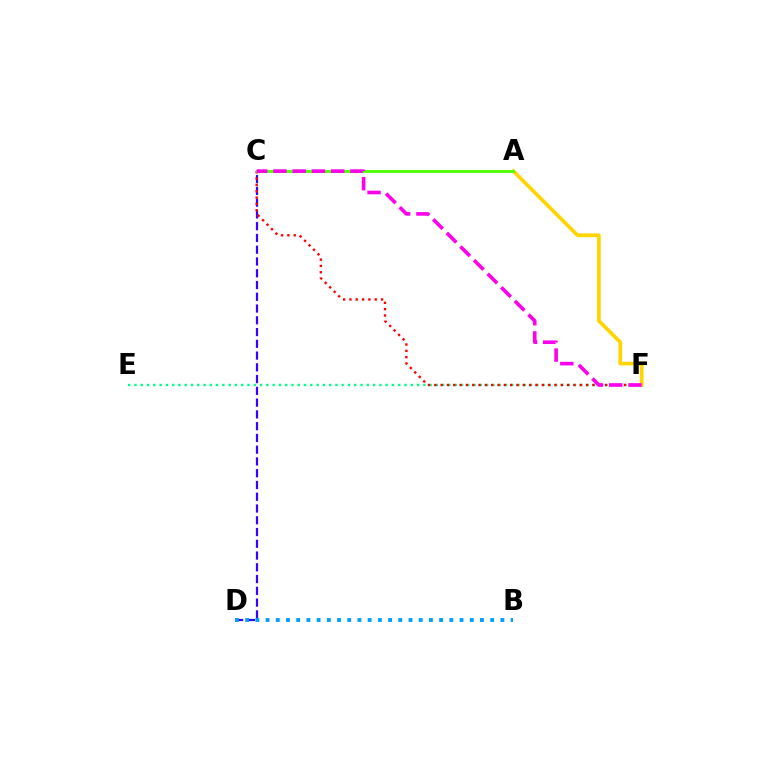{('E', 'F'): [{'color': '#00ff86', 'line_style': 'dotted', 'thickness': 1.71}], ('C', 'D'): [{'color': '#3700ff', 'line_style': 'dashed', 'thickness': 1.6}], ('B', 'D'): [{'color': '#009eff', 'line_style': 'dotted', 'thickness': 2.77}], ('C', 'F'): [{'color': '#ff0000', 'line_style': 'dotted', 'thickness': 1.72}, {'color': '#ff00ed', 'line_style': 'dashed', 'thickness': 2.61}], ('A', 'F'): [{'color': '#ffd500', 'line_style': 'solid', 'thickness': 2.67}], ('A', 'C'): [{'color': '#4fff00', 'line_style': 'solid', 'thickness': 2.04}]}